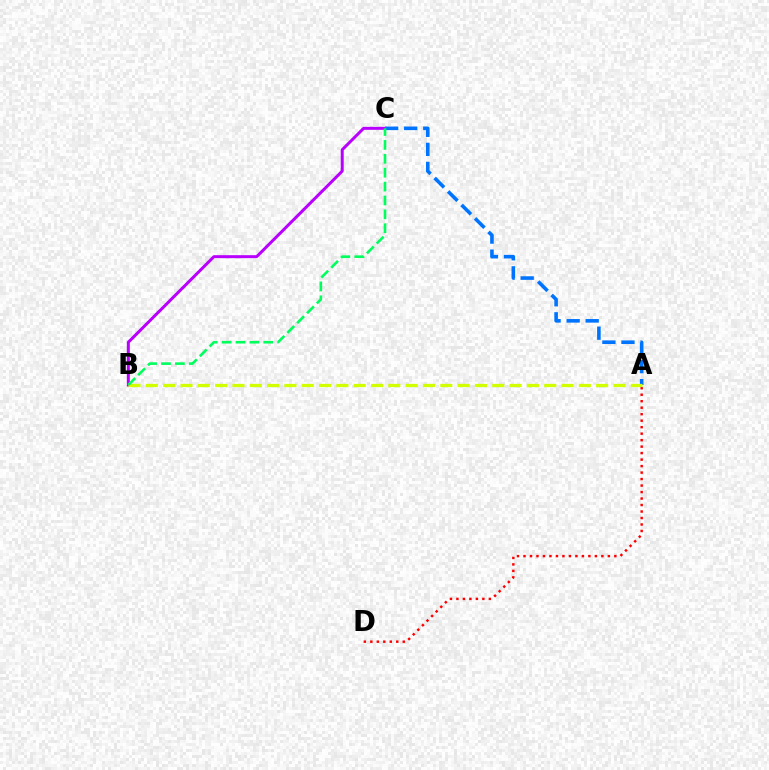{('A', 'D'): [{'color': '#ff0000', 'line_style': 'dotted', 'thickness': 1.76}], ('B', 'C'): [{'color': '#b900ff', 'line_style': 'solid', 'thickness': 2.16}, {'color': '#00ff5c', 'line_style': 'dashed', 'thickness': 1.89}], ('A', 'C'): [{'color': '#0074ff', 'line_style': 'dashed', 'thickness': 2.59}], ('A', 'B'): [{'color': '#d1ff00', 'line_style': 'dashed', 'thickness': 2.35}]}